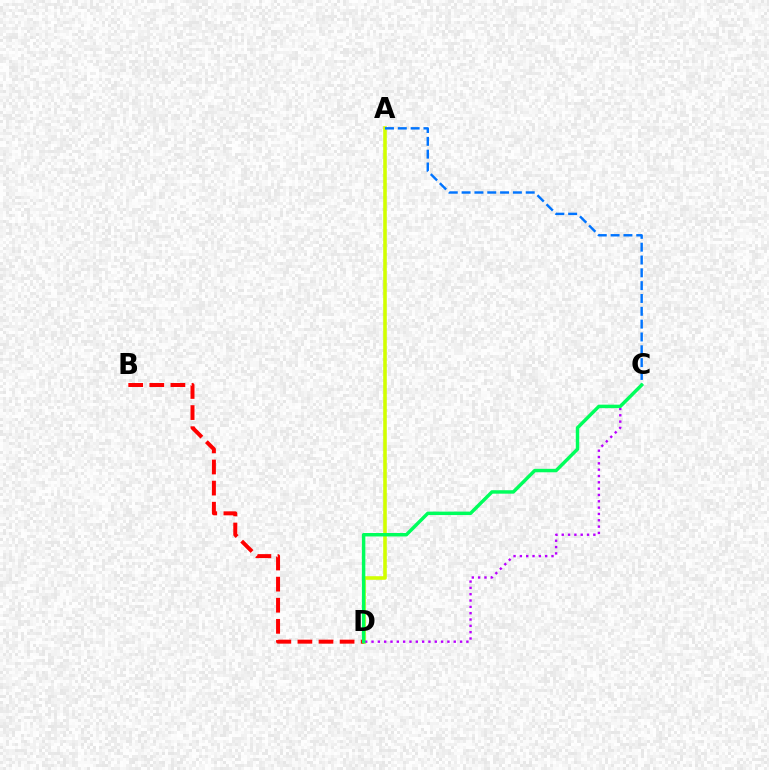{('A', 'D'): [{'color': '#d1ff00', 'line_style': 'solid', 'thickness': 2.58}], ('A', 'C'): [{'color': '#0074ff', 'line_style': 'dashed', 'thickness': 1.74}], ('C', 'D'): [{'color': '#b900ff', 'line_style': 'dotted', 'thickness': 1.72}, {'color': '#00ff5c', 'line_style': 'solid', 'thickness': 2.48}], ('B', 'D'): [{'color': '#ff0000', 'line_style': 'dashed', 'thickness': 2.87}]}